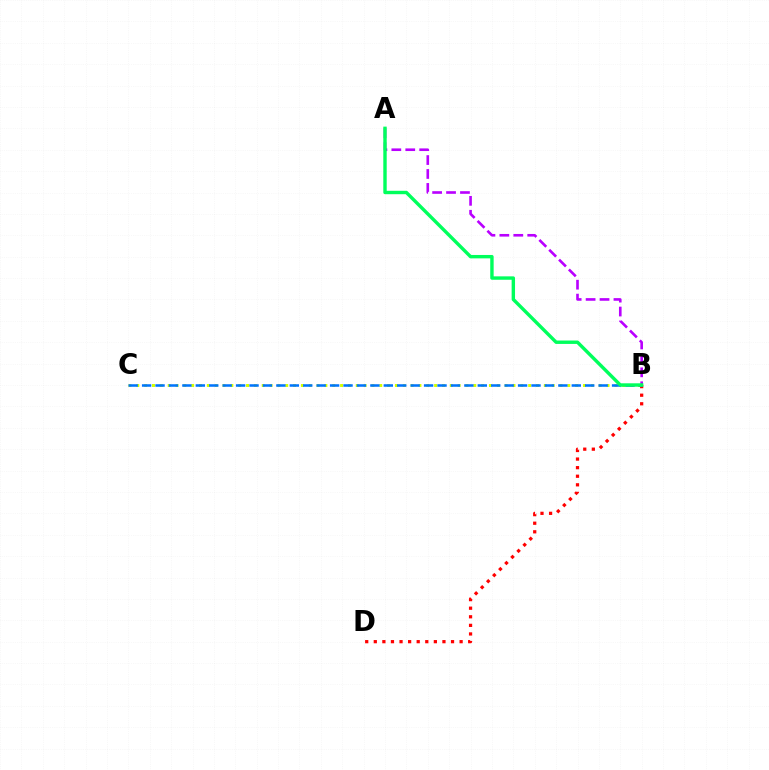{('B', 'D'): [{'color': '#ff0000', 'line_style': 'dotted', 'thickness': 2.33}], ('B', 'C'): [{'color': '#d1ff00', 'line_style': 'dotted', 'thickness': 2.13}, {'color': '#0074ff', 'line_style': 'dashed', 'thickness': 1.82}], ('A', 'B'): [{'color': '#b900ff', 'line_style': 'dashed', 'thickness': 1.89}, {'color': '#00ff5c', 'line_style': 'solid', 'thickness': 2.45}]}